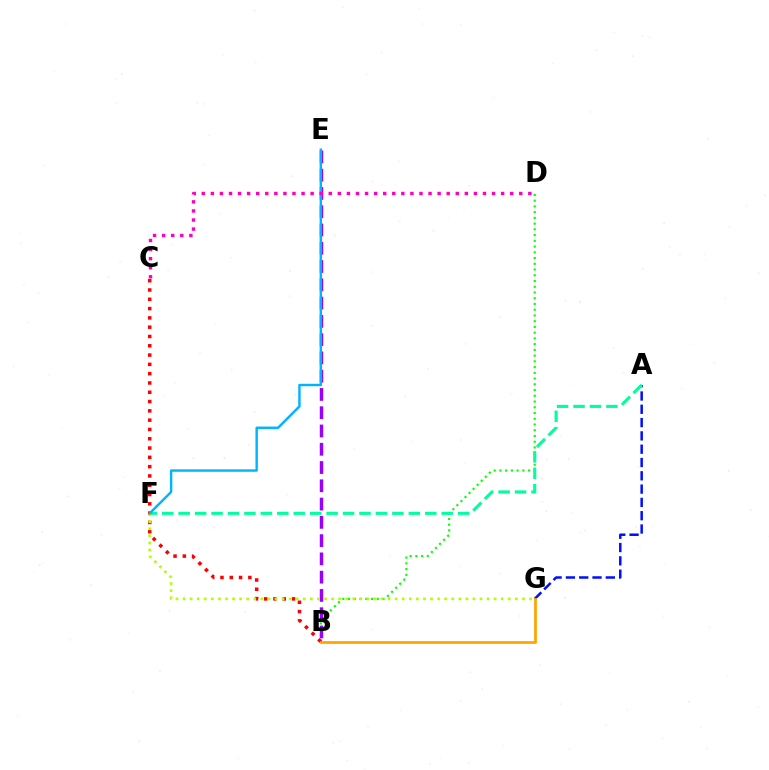{('B', 'D'): [{'color': '#08ff00', 'line_style': 'dotted', 'thickness': 1.56}], ('B', 'E'): [{'color': '#9b00ff', 'line_style': 'dashed', 'thickness': 2.48}], ('A', 'G'): [{'color': '#0010ff', 'line_style': 'dashed', 'thickness': 1.81}], ('B', 'C'): [{'color': '#ff0000', 'line_style': 'dotted', 'thickness': 2.53}], ('A', 'F'): [{'color': '#00ff9d', 'line_style': 'dashed', 'thickness': 2.23}], ('F', 'G'): [{'color': '#b3ff00', 'line_style': 'dotted', 'thickness': 1.92}], ('E', 'F'): [{'color': '#00b5ff', 'line_style': 'solid', 'thickness': 1.75}], ('B', 'G'): [{'color': '#ffa500', 'line_style': 'solid', 'thickness': 1.98}], ('C', 'D'): [{'color': '#ff00bd', 'line_style': 'dotted', 'thickness': 2.46}]}